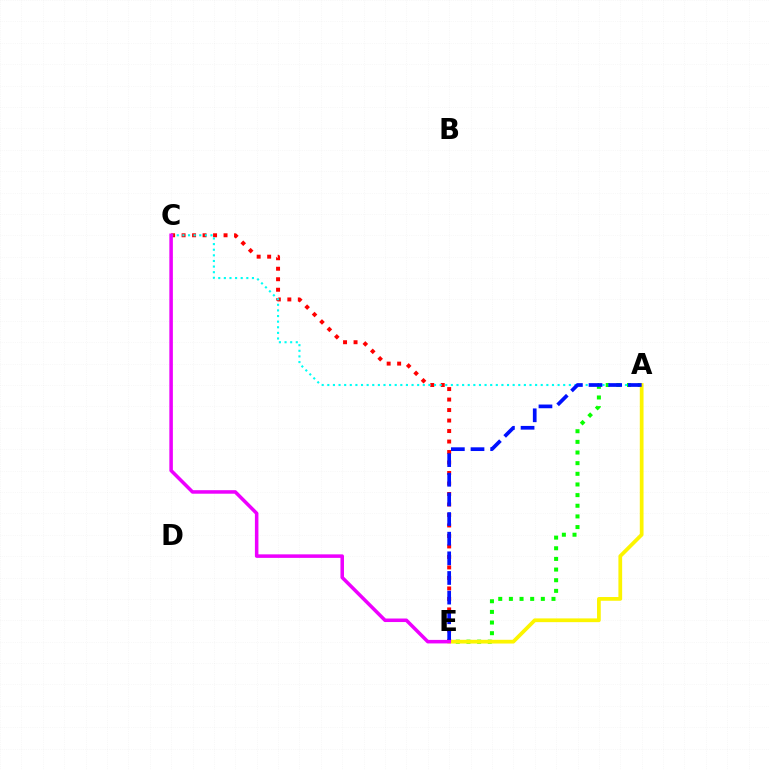{('A', 'E'): [{'color': '#08ff00', 'line_style': 'dotted', 'thickness': 2.89}, {'color': '#fcf500', 'line_style': 'solid', 'thickness': 2.69}, {'color': '#0010ff', 'line_style': 'dashed', 'thickness': 2.67}], ('C', 'E'): [{'color': '#ff0000', 'line_style': 'dotted', 'thickness': 2.85}, {'color': '#ee00ff', 'line_style': 'solid', 'thickness': 2.54}], ('A', 'C'): [{'color': '#00fff6', 'line_style': 'dotted', 'thickness': 1.53}]}